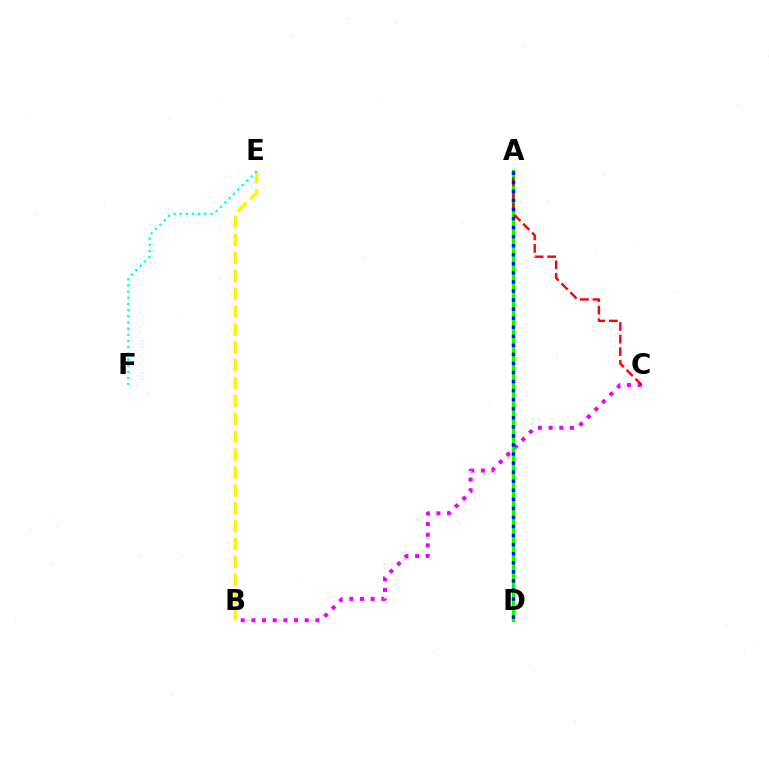{('B', 'C'): [{'color': '#ee00ff', 'line_style': 'dotted', 'thickness': 2.9}], ('A', 'D'): [{'color': '#08ff00', 'line_style': 'solid', 'thickness': 2.33}, {'color': '#0010ff', 'line_style': 'dotted', 'thickness': 2.46}], ('B', 'E'): [{'color': '#fcf500', 'line_style': 'dashed', 'thickness': 2.43}], ('A', 'C'): [{'color': '#ff0000', 'line_style': 'dashed', 'thickness': 1.71}], ('E', 'F'): [{'color': '#00fff6', 'line_style': 'dotted', 'thickness': 1.68}]}